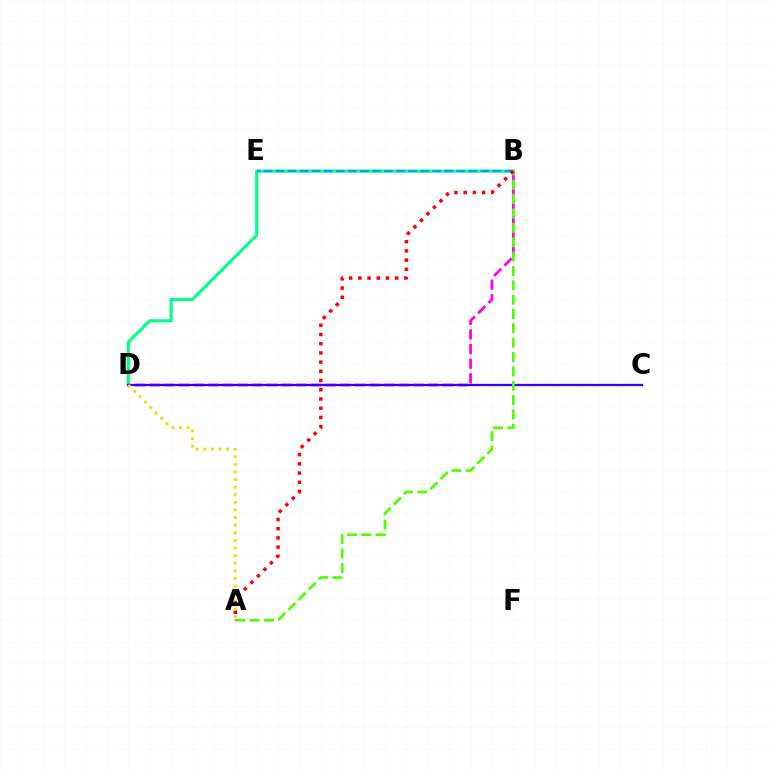{('B', 'D'): [{'color': '#00ff86', 'line_style': 'solid', 'thickness': 2.23}, {'color': '#ff00ed', 'line_style': 'dashed', 'thickness': 1.99}], ('B', 'E'): [{'color': '#009eff', 'line_style': 'dashed', 'thickness': 1.64}], ('C', 'D'): [{'color': '#3700ff', 'line_style': 'solid', 'thickness': 1.62}], ('A', 'B'): [{'color': '#4fff00', 'line_style': 'dashed', 'thickness': 1.95}, {'color': '#ff0000', 'line_style': 'dotted', 'thickness': 2.5}], ('A', 'D'): [{'color': '#ffd500', 'line_style': 'dotted', 'thickness': 2.07}]}